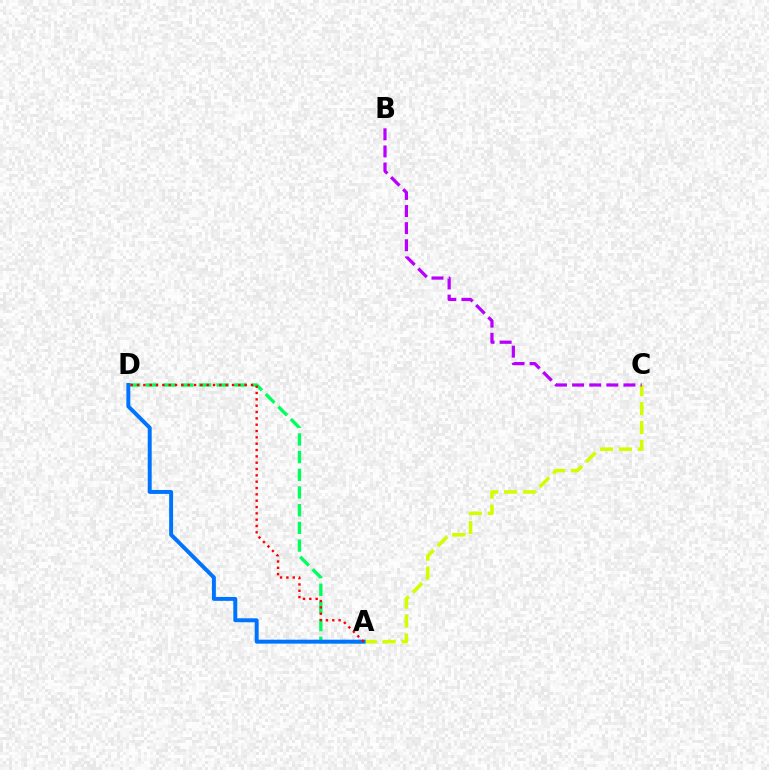{('A', 'C'): [{'color': '#d1ff00', 'line_style': 'dashed', 'thickness': 2.57}], ('B', 'C'): [{'color': '#b900ff', 'line_style': 'dashed', 'thickness': 2.33}], ('A', 'D'): [{'color': '#00ff5c', 'line_style': 'dashed', 'thickness': 2.4}, {'color': '#0074ff', 'line_style': 'solid', 'thickness': 2.84}, {'color': '#ff0000', 'line_style': 'dotted', 'thickness': 1.72}]}